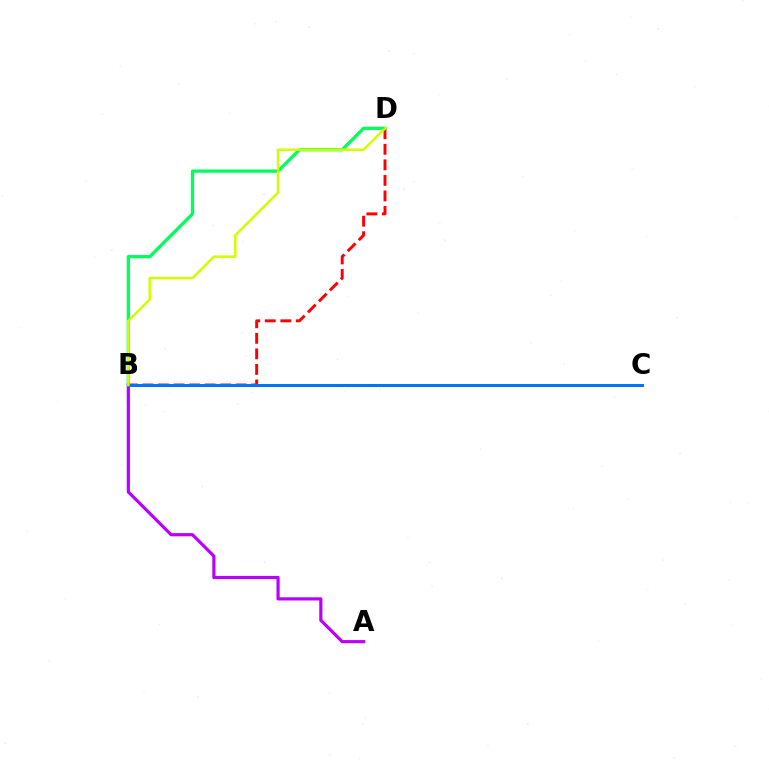{('B', 'D'): [{'color': '#ff0000', 'line_style': 'dashed', 'thickness': 2.11}, {'color': '#00ff5c', 'line_style': 'solid', 'thickness': 2.36}, {'color': '#d1ff00', 'line_style': 'solid', 'thickness': 1.81}], ('A', 'B'): [{'color': '#b900ff', 'line_style': 'solid', 'thickness': 2.29}], ('B', 'C'): [{'color': '#0074ff', 'line_style': 'solid', 'thickness': 2.16}]}